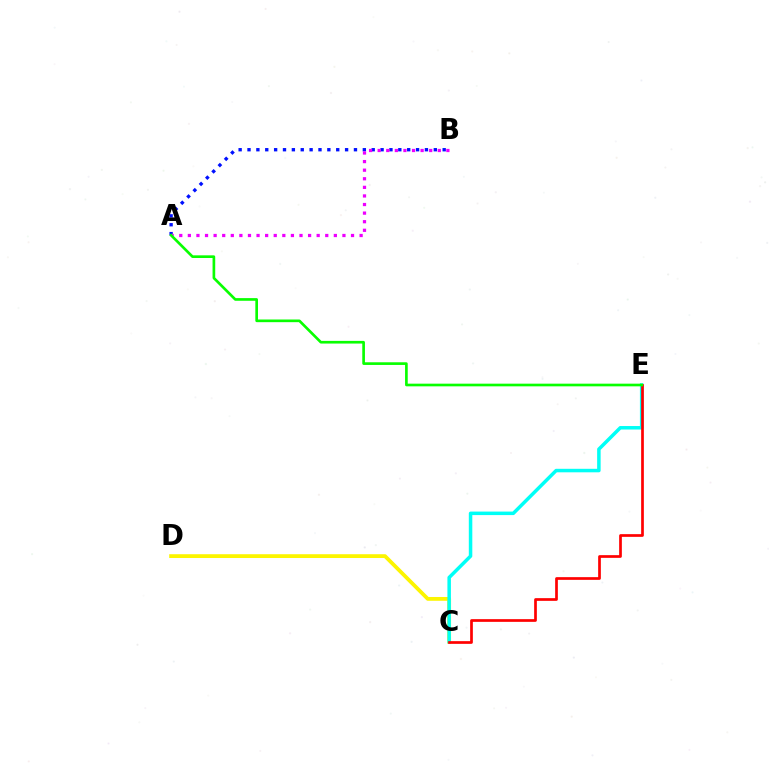{('A', 'B'): [{'color': '#0010ff', 'line_style': 'dotted', 'thickness': 2.41}, {'color': '#ee00ff', 'line_style': 'dotted', 'thickness': 2.33}], ('C', 'D'): [{'color': '#fcf500', 'line_style': 'solid', 'thickness': 2.73}], ('C', 'E'): [{'color': '#00fff6', 'line_style': 'solid', 'thickness': 2.52}, {'color': '#ff0000', 'line_style': 'solid', 'thickness': 1.95}], ('A', 'E'): [{'color': '#08ff00', 'line_style': 'solid', 'thickness': 1.92}]}